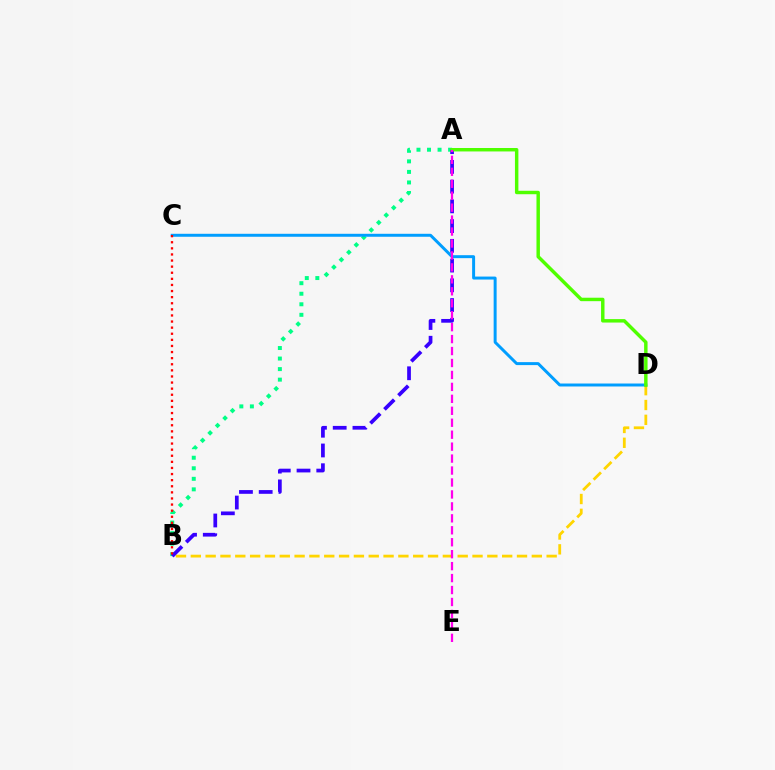{('A', 'B'): [{'color': '#00ff86', 'line_style': 'dotted', 'thickness': 2.86}, {'color': '#3700ff', 'line_style': 'dashed', 'thickness': 2.68}], ('B', 'D'): [{'color': '#ffd500', 'line_style': 'dashed', 'thickness': 2.01}], ('C', 'D'): [{'color': '#009eff', 'line_style': 'solid', 'thickness': 2.14}], ('A', 'D'): [{'color': '#4fff00', 'line_style': 'solid', 'thickness': 2.48}], ('A', 'E'): [{'color': '#ff00ed', 'line_style': 'dashed', 'thickness': 1.62}], ('B', 'C'): [{'color': '#ff0000', 'line_style': 'dotted', 'thickness': 1.66}]}